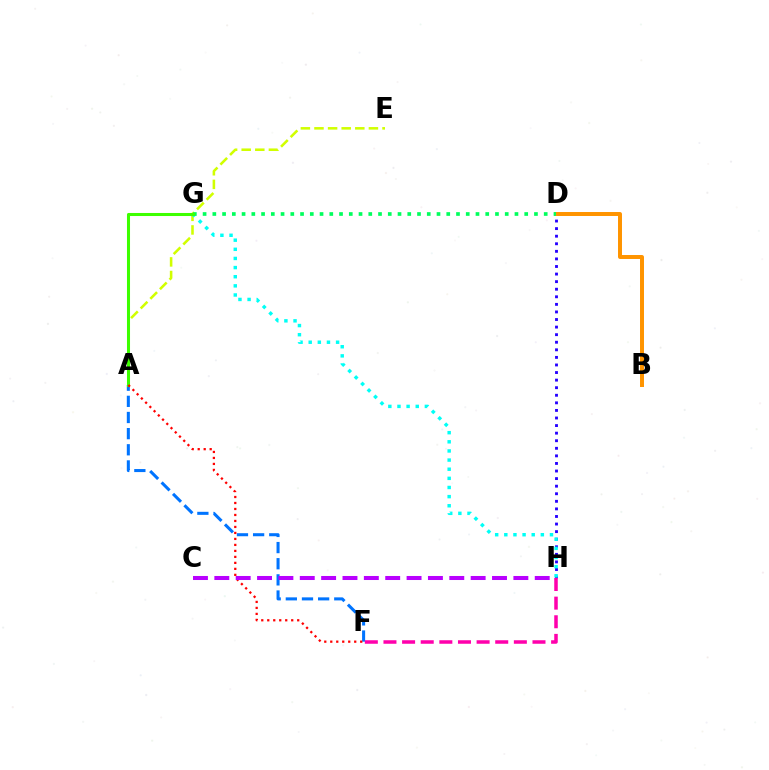{('A', 'F'): [{'color': '#0074ff', 'line_style': 'dashed', 'thickness': 2.19}, {'color': '#ff0000', 'line_style': 'dotted', 'thickness': 1.63}], ('A', 'E'): [{'color': '#d1ff00', 'line_style': 'dashed', 'thickness': 1.85}], ('D', 'H'): [{'color': '#2500ff', 'line_style': 'dotted', 'thickness': 2.06}], ('G', 'H'): [{'color': '#00fff6', 'line_style': 'dotted', 'thickness': 2.48}], ('B', 'D'): [{'color': '#ff9400', 'line_style': 'solid', 'thickness': 2.86}], ('F', 'H'): [{'color': '#ff00ac', 'line_style': 'dashed', 'thickness': 2.53}], ('D', 'G'): [{'color': '#00ff5c', 'line_style': 'dotted', 'thickness': 2.65}], ('A', 'G'): [{'color': '#3dff00', 'line_style': 'solid', 'thickness': 2.19}], ('C', 'H'): [{'color': '#b900ff', 'line_style': 'dashed', 'thickness': 2.9}]}